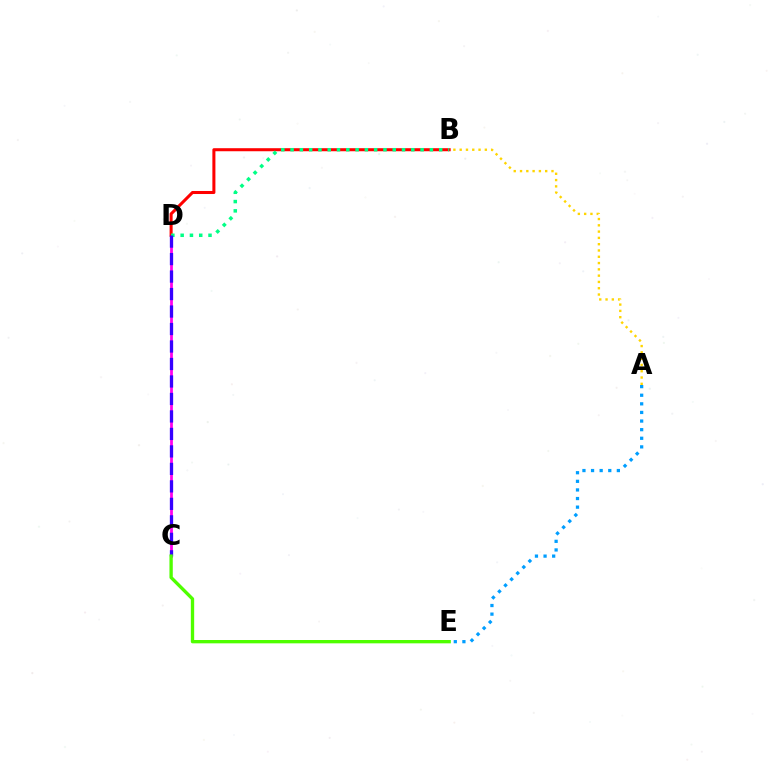{('C', 'D'): [{'color': '#ff00ed', 'line_style': 'solid', 'thickness': 1.99}, {'color': '#3700ff', 'line_style': 'dashed', 'thickness': 2.38}], ('A', 'B'): [{'color': '#ffd500', 'line_style': 'dotted', 'thickness': 1.71}], ('B', 'D'): [{'color': '#ff0000', 'line_style': 'solid', 'thickness': 2.19}, {'color': '#00ff86', 'line_style': 'dotted', 'thickness': 2.52}], ('A', 'E'): [{'color': '#009eff', 'line_style': 'dotted', 'thickness': 2.34}], ('C', 'E'): [{'color': '#4fff00', 'line_style': 'solid', 'thickness': 2.4}]}